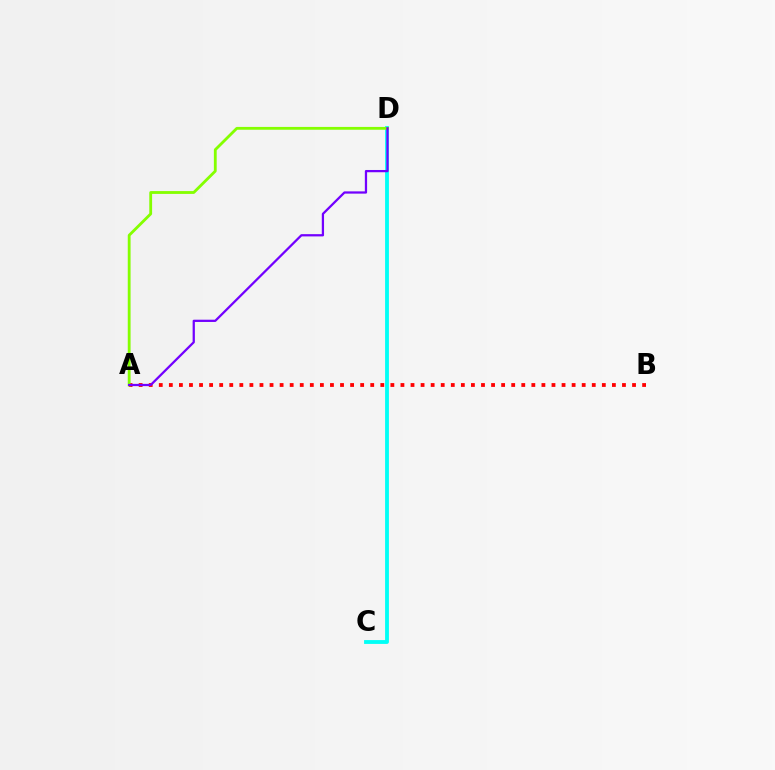{('A', 'B'): [{'color': '#ff0000', 'line_style': 'dotted', 'thickness': 2.74}], ('C', 'D'): [{'color': '#00fff6', 'line_style': 'solid', 'thickness': 2.76}], ('A', 'D'): [{'color': '#84ff00', 'line_style': 'solid', 'thickness': 2.03}, {'color': '#7200ff', 'line_style': 'solid', 'thickness': 1.62}]}